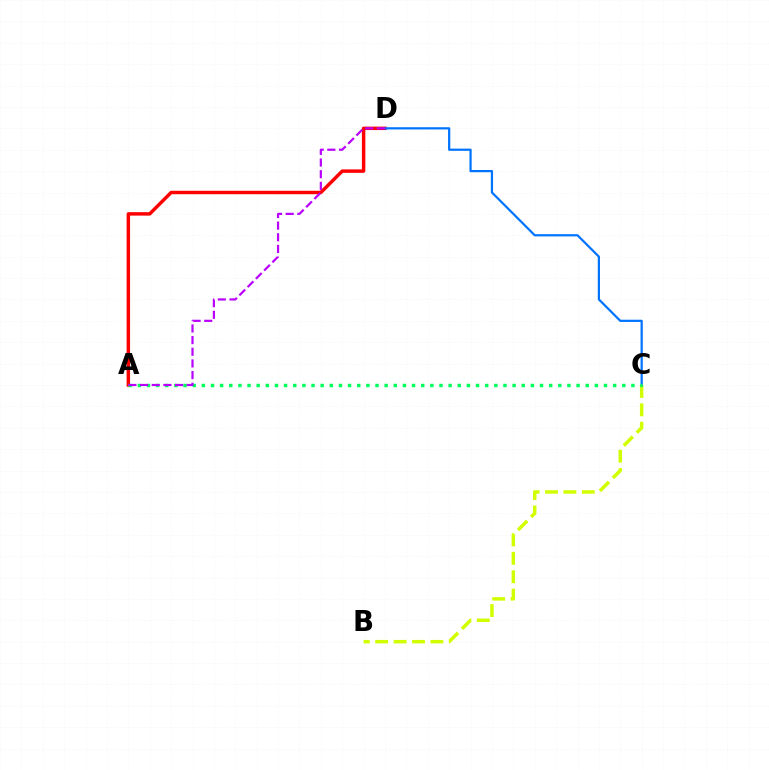{('B', 'C'): [{'color': '#d1ff00', 'line_style': 'dashed', 'thickness': 2.5}], ('A', 'D'): [{'color': '#ff0000', 'line_style': 'solid', 'thickness': 2.48}, {'color': '#b900ff', 'line_style': 'dashed', 'thickness': 1.58}], ('C', 'D'): [{'color': '#0074ff', 'line_style': 'solid', 'thickness': 1.6}], ('A', 'C'): [{'color': '#00ff5c', 'line_style': 'dotted', 'thickness': 2.48}]}